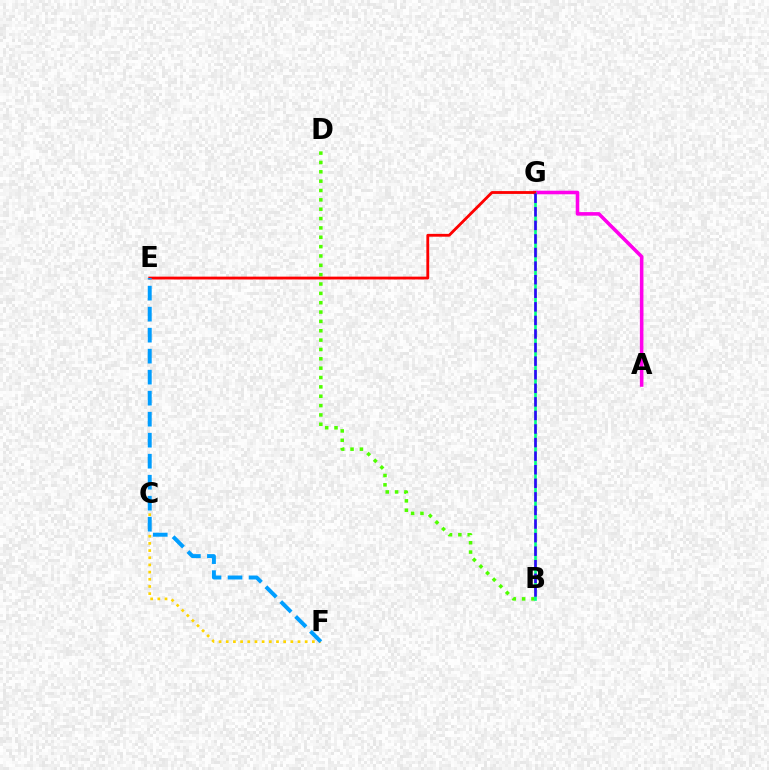{('B', 'D'): [{'color': '#4fff00', 'line_style': 'dotted', 'thickness': 2.54}], ('A', 'G'): [{'color': '#ff00ed', 'line_style': 'solid', 'thickness': 2.57}], ('B', 'G'): [{'color': '#00ff86', 'line_style': 'solid', 'thickness': 1.92}, {'color': '#3700ff', 'line_style': 'dashed', 'thickness': 1.84}], ('C', 'F'): [{'color': '#ffd500', 'line_style': 'dotted', 'thickness': 1.95}], ('E', 'G'): [{'color': '#ff0000', 'line_style': 'solid', 'thickness': 2.03}], ('E', 'F'): [{'color': '#009eff', 'line_style': 'dashed', 'thickness': 2.85}]}